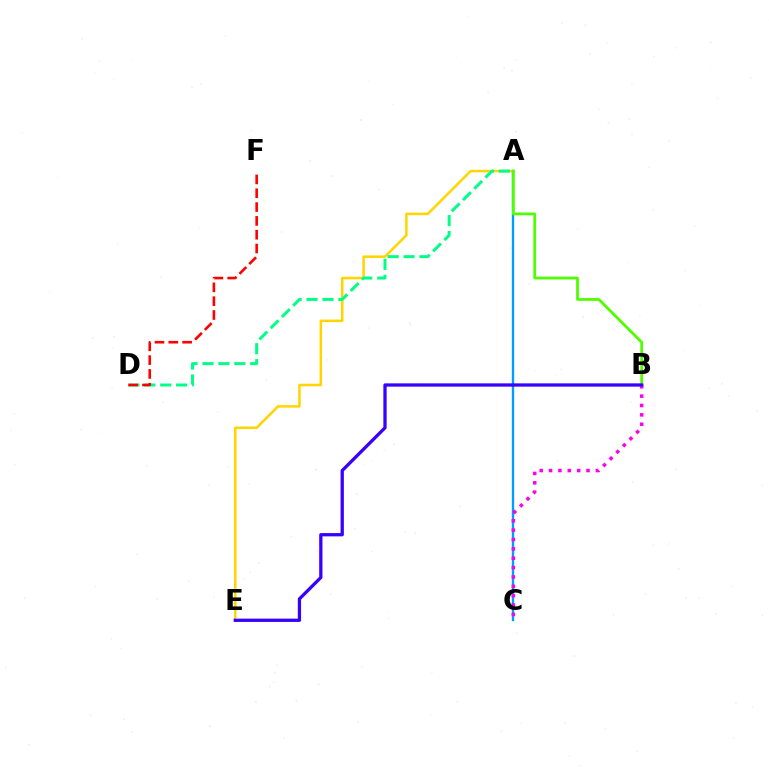{('A', 'E'): [{'color': '#ffd500', 'line_style': 'solid', 'thickness': 1.82}], ('A', 'C'): [{'color': '#009eff', 'line_style': 'solid', 'thickness': 1.7}], ('B', 'C'): [{'color': '#ff00ed', 'line_style': 'dotted', 'thickness': 2.54}], ('A', 'D'): [{'color': '#00ff86', 'line_style': 'dashed', 'thickness': 2.16}], ('A', 'B'): [{'color': '#4fff00', 'line_style': 'solid', 'thickness': 2.01}], ('D', 'F'): [{'color': '#ff0000', 'line_style': 'dashed', 'thickness': 1.88}], ('B', 'E'): [{'color': '#3700ff', 'line_style': 'solid', 'thickness': 2.36}]}